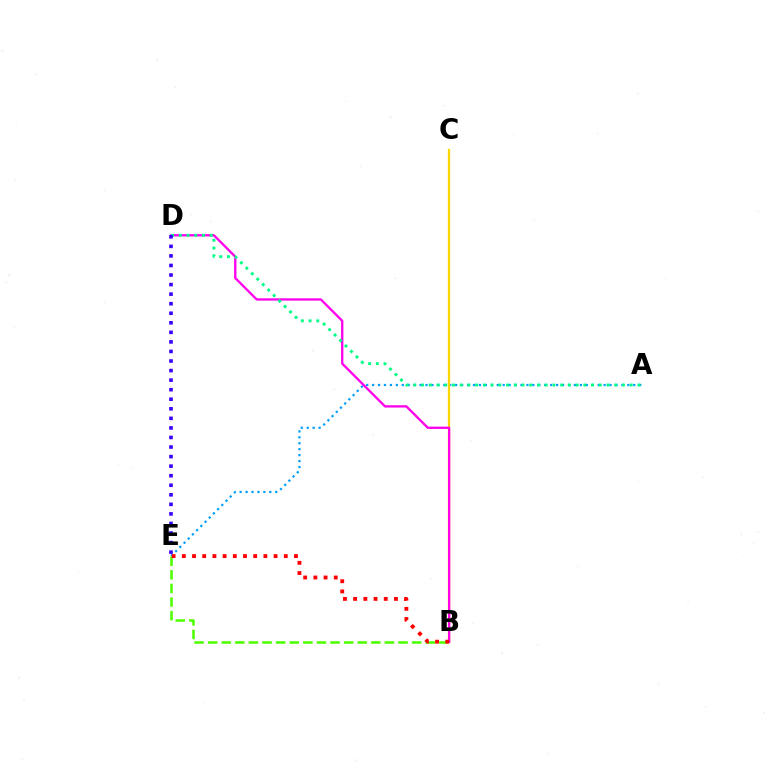{('A', 'E'): [{'color': '#009eff', 'line_style': 'dotted', 'thickness': 1.61}], ('B', 'C'): [{'color': '#ffd500', 'line_style': 'solid', 'thickness': 1.62}], ('B', 'E'): [{'color': '#4fff00', 'line_style': 'dashed', 'thickness': 1.85}, {'color': '#ff0000', 'line_style': 'dotted', 'thickness': 2.77}], ('B', 'D'): [{'color': '#ff00ed', 'line_style': 'solid', 'thickness': 1.67}], ('A', 'D'): [{'color': '#00ff86', 'line_style': 'dotted', 'thickness': 2.1}], ('D', 'E'): [{'color': '#3700ff', 'line_style': 'dotted', 'thickness': 2.6}]}